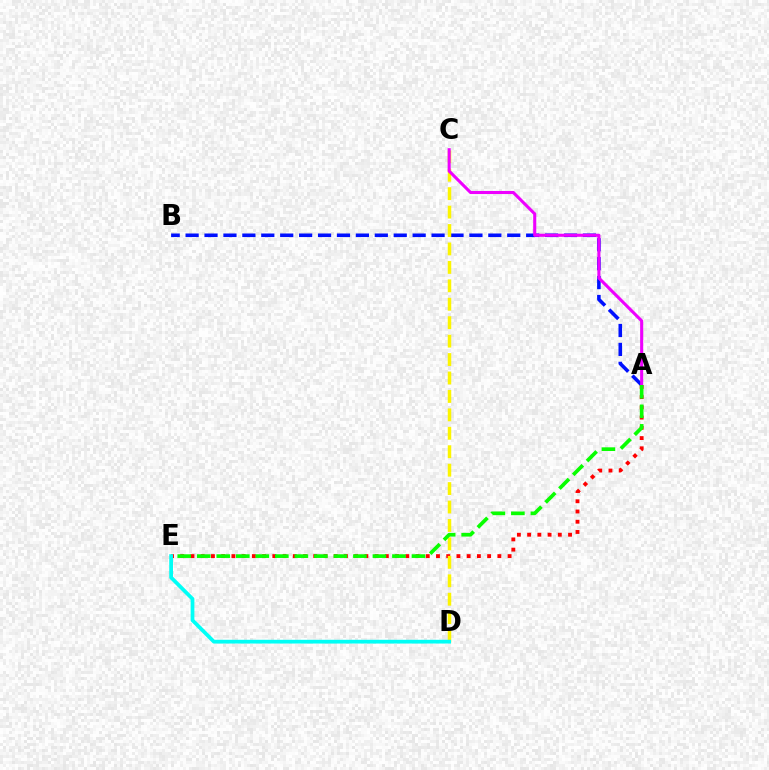{('A', 'B'): [{'color': '#0010ff', 'line_style': 'dashed', 'thickness': 2.57}], ('A', 'E'): [{'color': '#ff0000', 'line_style': 'dotted', 'thickness': 2.78}, {'color': '#08ff00', 'line_style': 'dashed', 'thickness': 2.65}], ('C', 'D'): [{'color': '#fcf500', 'line_style': 'dashed', 'thickness': 2.5}], ('A', 'C'): [{'color': '#ee00ff', 'line_style': 'solid', 'thickness': 2.22}], ('D', 'E'): [{'color': '#00fff6', 'line_style': 'solid', 'thickness': 2.7}]}